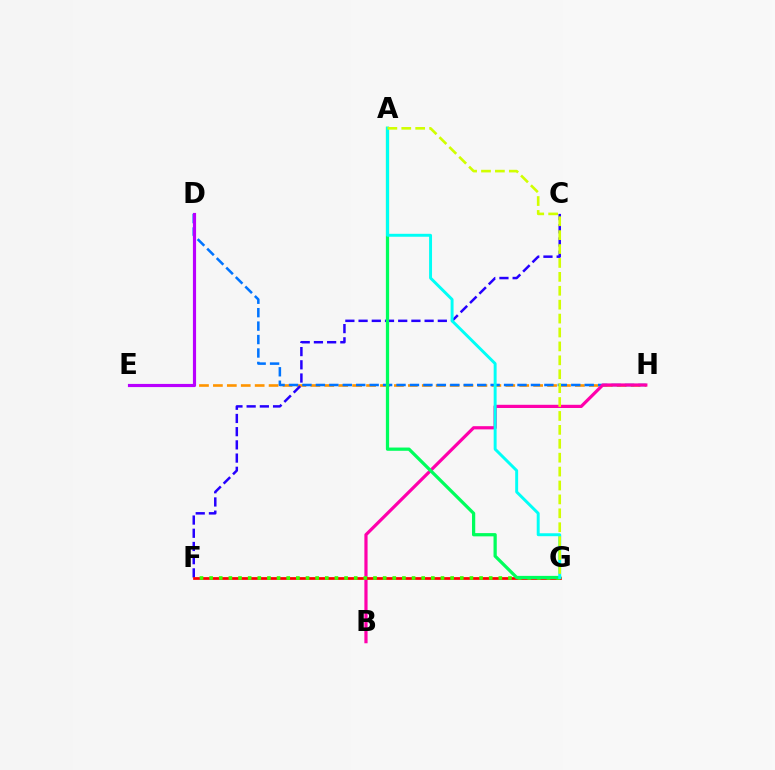{('E', 'H'): [{'color': '#ff9400', 'line_style': 'dashed', 'thickness': 1.89}], ('D', 'H'): [{'color': '#0074ff', 'line_style': 'dashed', 'thickness': 1.83}], ('C', 'F'): [{'color': '#2500ff', 'line_style': 'dashed', 'thickness': 1.79}], ('B', 'H'): [{'color': '#ff00ac', 'line_style': 'solid', 'thickness': 2.3}], ('F', 'G'): [{'color': '#ff0000', 'line_style': 'solid', 'thickness': 1.96}, {'color': '#3dff00', 'line_style': 'dotted', 'thickness': 2.62}], ('A', 'G'): [{'color': '#00ff5c', 'line_style': 'solid', 'thickness': 2.34}, {'color': '#00fff6', 'line_style': 'solid', 'thickness': 2.12}, {'color': '#d1ff00', 'line_style': 'dashed', 'thickness': 1.89}], ('D', 'E'): [{'color': '#b900ff', 'line_style': 'solid', 'thickness': 2.28}]}